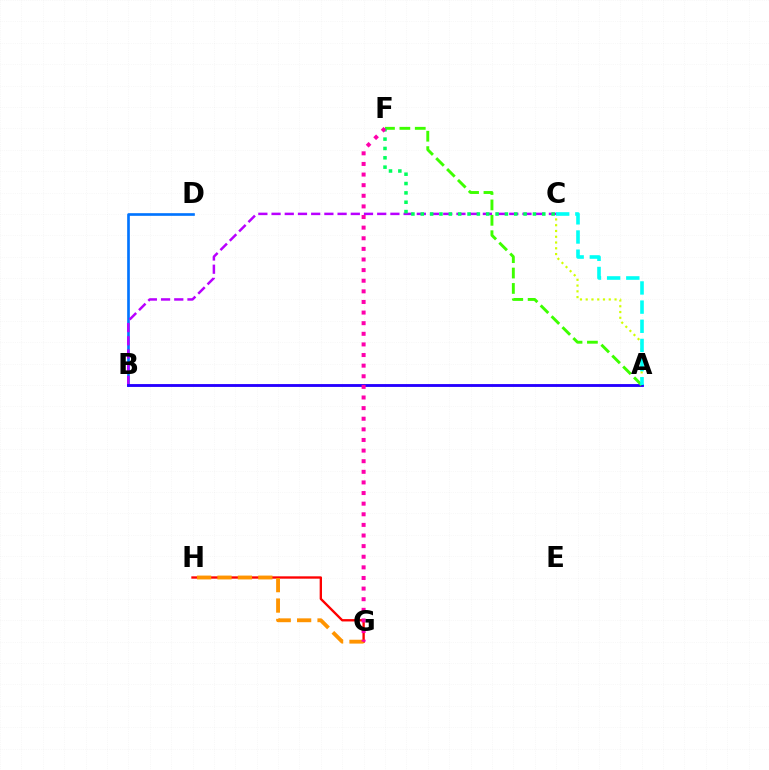{('A', 'C'): [{'color': '#d1ff00', 'line_style': 'dotted', 'thickness': 1.57}, {'color': '#00fff6', 'line_style': 'dashed', 'thickness': 2.6}], ('B', 'D'): [{'color': '#0074ff', 'line_style': 'solid', 'thickness': 1.91}], ('G', 'H'): [{'color': '#ff0000', 'line_style': 'solid', 'thickness': 1.69}, {'color': '#ff9400', 'line_style': 'dashed', 'thickness': 2.77}], ('B', 'C'): [{'color': '#b900ff', 'line_style': 'dashed', 'thickness': 1.79}], ('A', 'B'): [{'color': '#2500ff', 'line_style': 'solid', 'thickness': 2.05}], ('A', 'F'): [{'color': '#3dff00', 'line_style': 'dashed', 'thickness': 2.09}], ('C', 'F'): [{'color': '#00ff5c', 'line_style': 'dotted', 'thickness': 2.54}], ('F', 'G'): [{'color': '#ff00ac', 'line_style': 'dotted', 'thickness': 2.88}]}